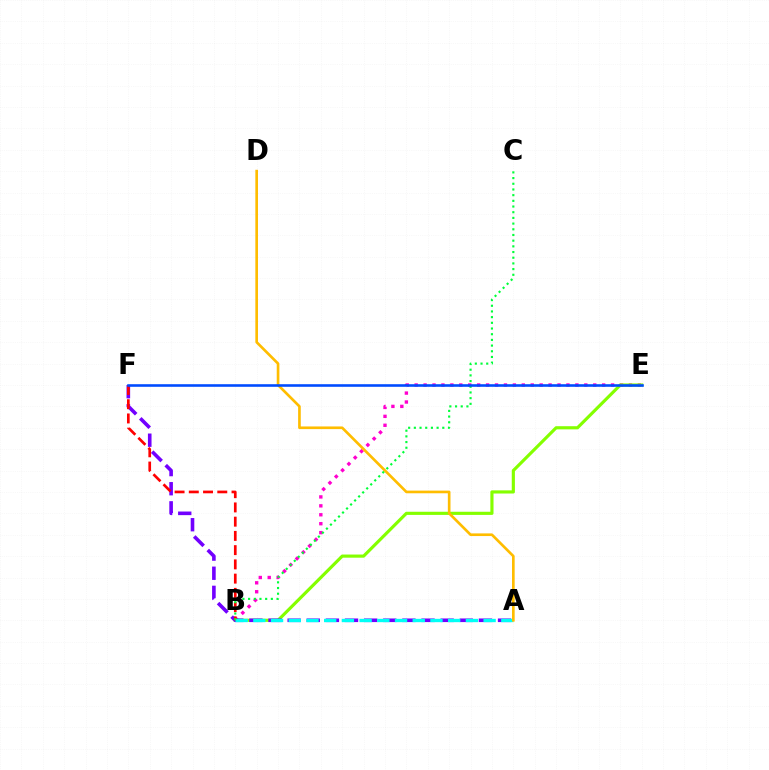{('B', 'E'): [{'color': '#ff00cf', 'line_style': 'dotted', 'thickness': 2.43}, {'color': '#84ff00', 'line_style': 'solid', 'thickness': 2.27}], ('A', 'F'): [{'color': '#7200ff', 'line_style': 'dashed', 'thickness': 2.6}], ('B', 'F'): [{'color': '#ff0000', 'line_style': 'dashed', 'thickness': 1.93}], ('A', 'B'): [{'color': '#00fff6', 'line_style': 'dashed', 'thickness': 2.41}], ('A', 'D'): [{'color': '#ffbd00', 'line_style': 'solid', 'thickness': 1.91}], ('B', 'C'): [{'color': '#00ff39', 'line_style': 'dotted', 'thickness': 1.55}], ('E', 'F'): [{'color': '#004bff', 'line_style': 'solid', 'thickness': 1.87}]}